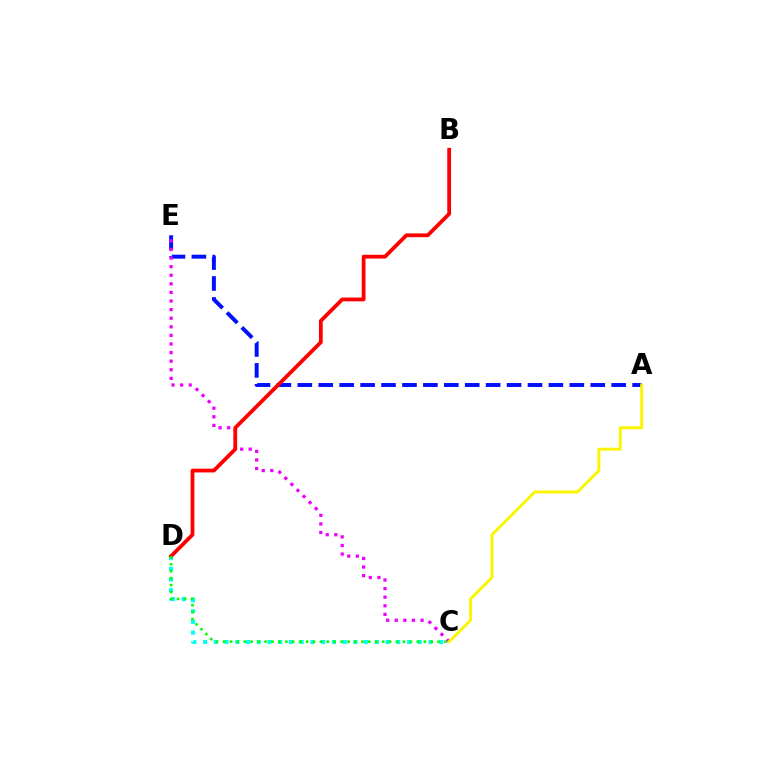{('A', 'E'): [{'color': '#0010ff', 'line_style': 'dashed', 'thickness': 2.84}], ('C', 'E'): [{'color': '#ee00ff', 'line_style': 'dotted', 'thickness': 2.33}], ('C', 'D'): [{'color': '#00fff6', 'line_style': 'dotted', 'thickness': 2.92}, {'color': '#08ff00', 'line_style': 'dotted', 'thickness': 1.88}], ('B', 'D'): [{'color': '#ff0000', 'line_style': 'solid', 'thickness': 2.72}], ('A', 'C'): [{'color': '#fcf500', 'line_style': 'solid', 'thickness': 2.11}]}